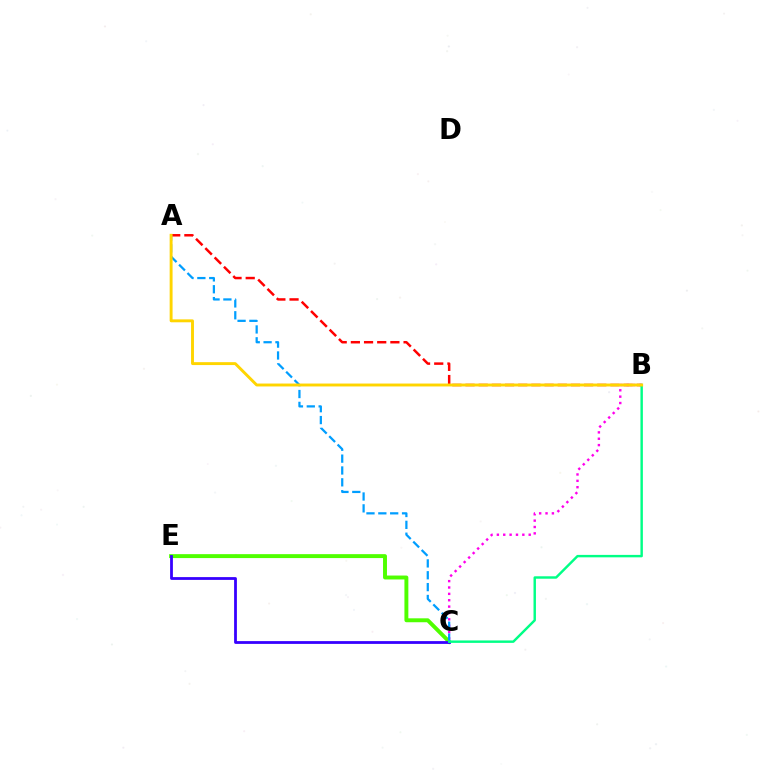{('A', 'B'): [{'color': '#ff0000', 'line_style': 'dashed', 'thickness': 1.79}, {'color': '#ffd500', 'line_style': 'solid', 'thickness': 2.09}], ('B', 'C'): [{'color': '#ff00ed', 'line_style': 'dotted', 'thickness': 1.73}, {'color': '#00ff86', 'line_style': 'solid', 'thickness': 1.75}], ('C', 'E'): [{'color': '#4fff00', 'line_style': 'solid', 'thickness': 2.83}, {'color': '#3700ff', 'line_style': 'solid', 'thickness': 2.01}], ('A', 'C'): [{'color': '#009eff', 'line_style': 'dashed', 'thickness': 1.61}]}